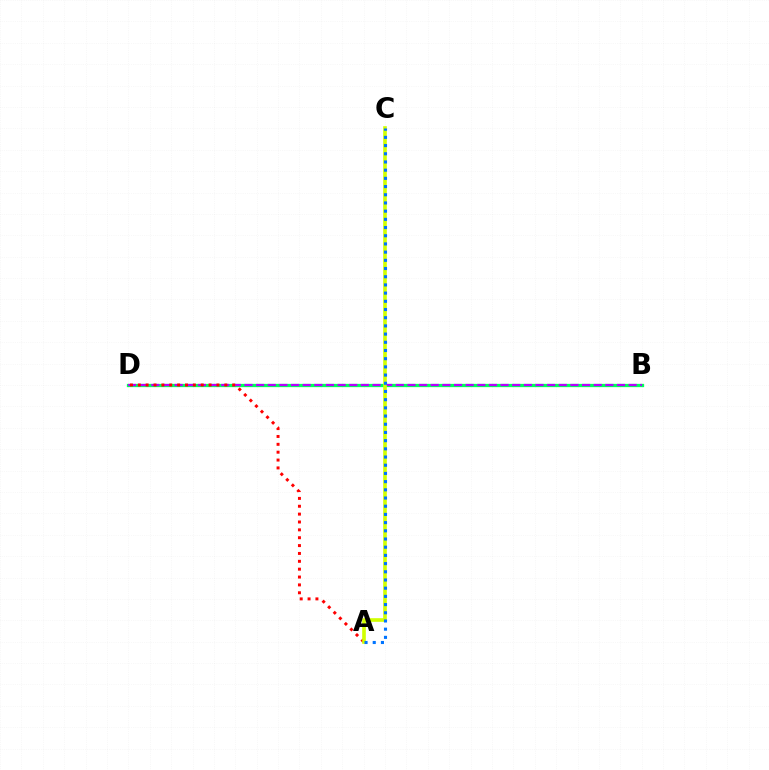{('B', 'D'): [{'color': '#00ff5c', 'line_style': 'solid', 'thickness': 2.36}, {'color': '#b900ff', 'line_style': 'dashed', 'thickness': 1.58}], ('A', 'D'): [{'color': '#ff0000', 'line_style': 'dotted', 'thickness': 2.14}], ('A', 'C'): [{'color': '#d1ff00', 'line_style': 'solid', 'thickness': 2.62}, {'color': '#0074ff', 'line_style': 'dotted', 'thickness': 2.23}]}